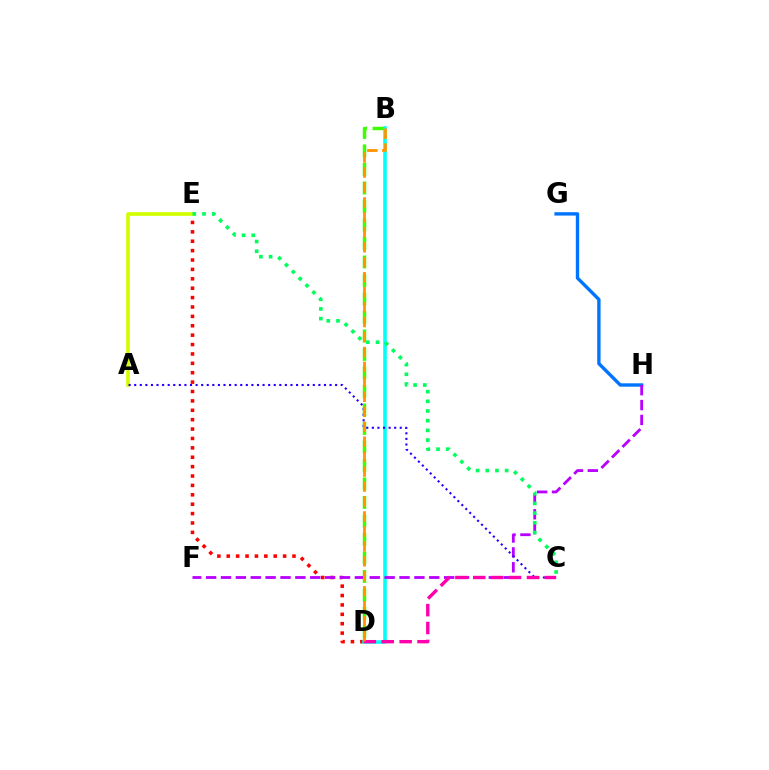{('B', 'D'): [{'color': '#3dff00', 'line_style': 'dashed', 'thickness': 2.51}, {'color': '#00fff6', 'line_style': 'solid', 'thickness': 2.56}, {'color': '#ff9400', 'line_style': 'dashed', 'thickness': 2.03}], ('D', 'E'): [{'color': '#ff0000', 'line_style': 'dotted', 'thickness': 2.55}], ('G', 'H'): [{'color': '#0074ff', 'line_style': 'solid', 'thickness': 2.43}], ('A', 'E'): [{'color': '#d1ff00', 'line_style': 'solid', 'thickness': 2.65}], ('F', 'H'): [{'color': '#b900ff', 'line_style': 'dashed', 'thickness': 2.02}], ('C', 'E'): [{'color': '#00ff5c', 'line_style': 'dotted', 'thickness': 2.63}], ('A', 'C'): [{'color': '#2500ff', 'line_style': 'dotted', 'thickness': 1.52}], ('C', 'D'): [{'color': '#ff00ac', 'line_style': 'dashed', 'thickness': 2.43}]}